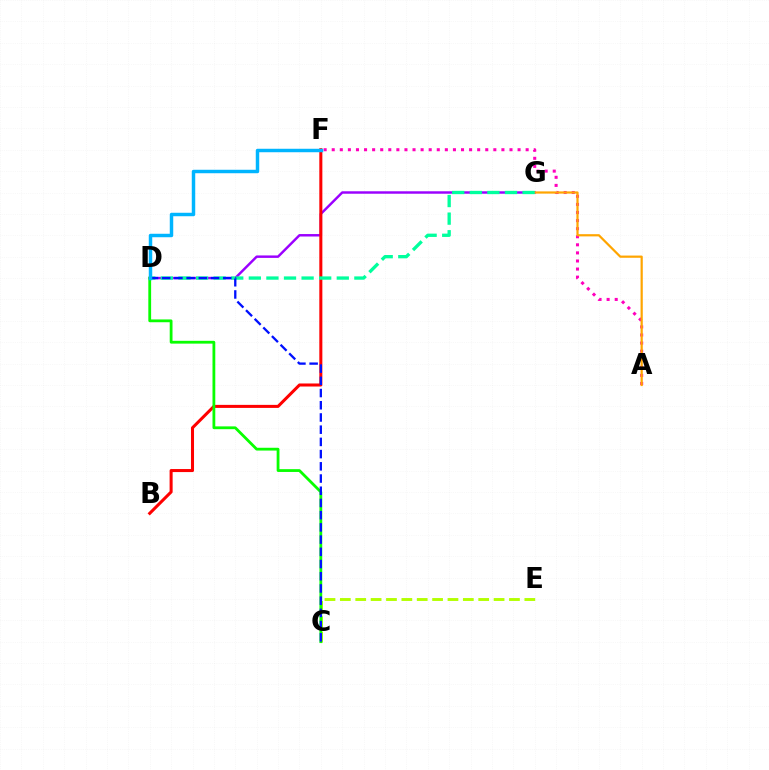{('D', 'G'): [{'color': '#9b00ff', 'line_style': 'solid', 'thickness': 1.77}, {'color': '#00ff9d', 'line_style': 'dashed', 'thickness': 2.39}], ('A', 'F'): [{'color': '#ff00bd', 'line_style': 'dotted', 'thickness': 2.2}], ('B', 'F'): [{'color': '#ff0000', 'line_style': 'solid', 'thickness': 2.19}], ('A', 'G'): [{'color': '#ffa500', 'line_style': 'solid', 'thickness': 1.59}], ('C', 'E'): [{'color': '#b3ff00', 'line_style': 'dashed', 'thickness': 2.09}], ('C', 'D'): [{'color': '#08ff00', 'line_style': 'solid', 'thickness': 2.01}, {'color': '#0010ff', 'line_style': 'dashed', 'thickness': 1.66}], ('D', 'F'): [{'color': '#00b5ff', 'line_style': 'solid', 'thickness': 2.49}]}